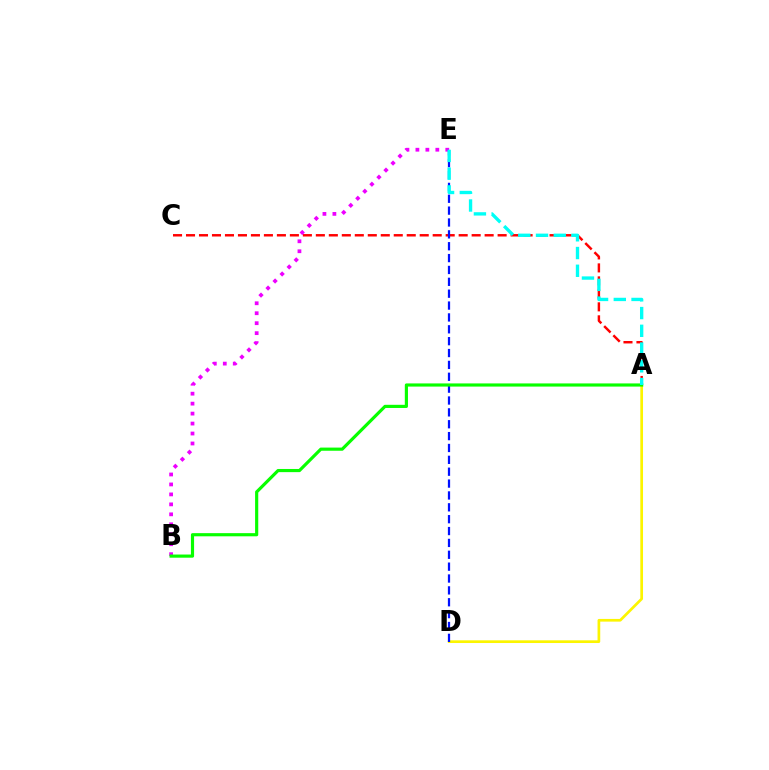{('A', 'C'): [{'color': '#ff0000', 'line_style': 'dashed', 'thickness': 1.76}], ('A', 'D'): [{'color': '#fcf500', 'line_style': 'solid', 'thickness': 1.94}], ('B', 'E'): [{'color': '#ee00ff', 'line_style': 'dotted', 'thickness': 2.71}], ('D', 'E'): [{'color': '#0010ff', 'line_style': 'dashed', 'thickness': 1.61}], ('A', 'B'): [{'color': '#08ff00', 'line_style': 'solid', 'thickness': 2.28}], ('A', 'E'): [{'color': '#00fff6', 'line_style': 'dashed', 'thickness': 2.41}]}